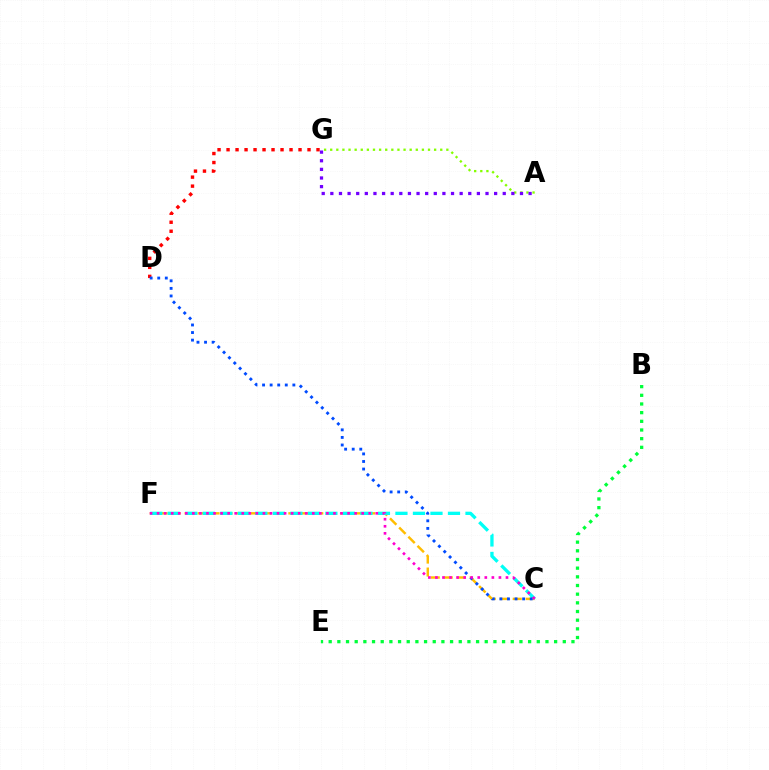{('B', 'E'): [{'color': '#00ff39', 'line_style': 'dotted', 'thickness': 2.36}], ('C', 'F'): [{'color': '#ffbd00', 'line_style': 'dashed', 'thickness': 1.76}, {'color': '#00fff6', 'line_style': 'dashed', 'thickness': 2.38}, {'color': '#ff00cf', 'line_style': 'dotted', 'thickness': 1.92}], ('D', 'G'): [{'color': '#ff0000', 'line_style': 'dotted', 'thickness': 2.44}], ('A', 'G'): [{'color': '#84ff00', 'line_style': 'dotted', 'thickness': 1.66}, {'color': '#7200ff', 'line_style': 'dotted', 'thickness': 2.34}], ('C', 'D'): [{'color': '#004bff', 'line_style': 'dotted', 'thickness': 2.06}]}